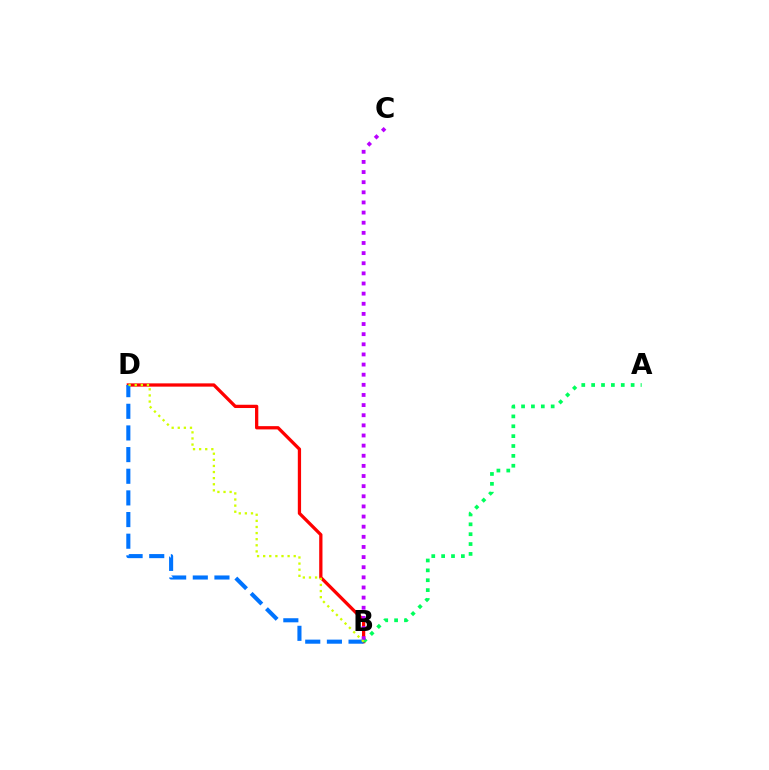{('B', 'D'): [{'color': '#ff0000', 'line_style': 'solid', 'thickness': 2.35}, {'color': '#0074ff', 'line_style': 'dashed', 'thickness': 2.94}, {'color': '#d1ff00', 'line_style': 'dotted', 'thickness': 1.66}], ('A', 'B'): [{'color': '#00ff5c', 'line_style': 'dotted', 'thickness': 2.68}], ('B', 'C'): [{'color': '#b900ff', 'line_style': 'dotted', 'thickness': 2.75}]}